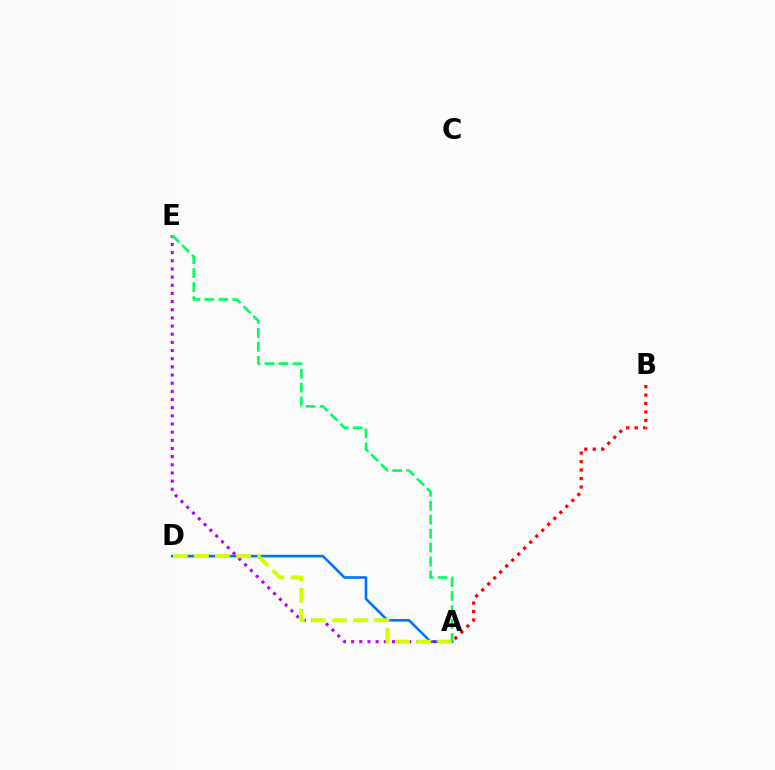{('A', 'D'): [{'color': '#0074ff', 'line_style': 'solid', 'thickness': 1.89}, {'color': '#d1ff00', 'line_style': 'dashed', 'thickness': 2.86}], ('A', 'E'): [{'color': '#b900ff', 'line_style': 'dotted', 'thickness': 2.22}, {'color': '#00ff5c', 'line_style': 'dashed', 'thickness': 1.9}], ('A', 'B'): [{'color': '#ff0000', 'line_style': 'dotted', 'thickness': 2.3}]}